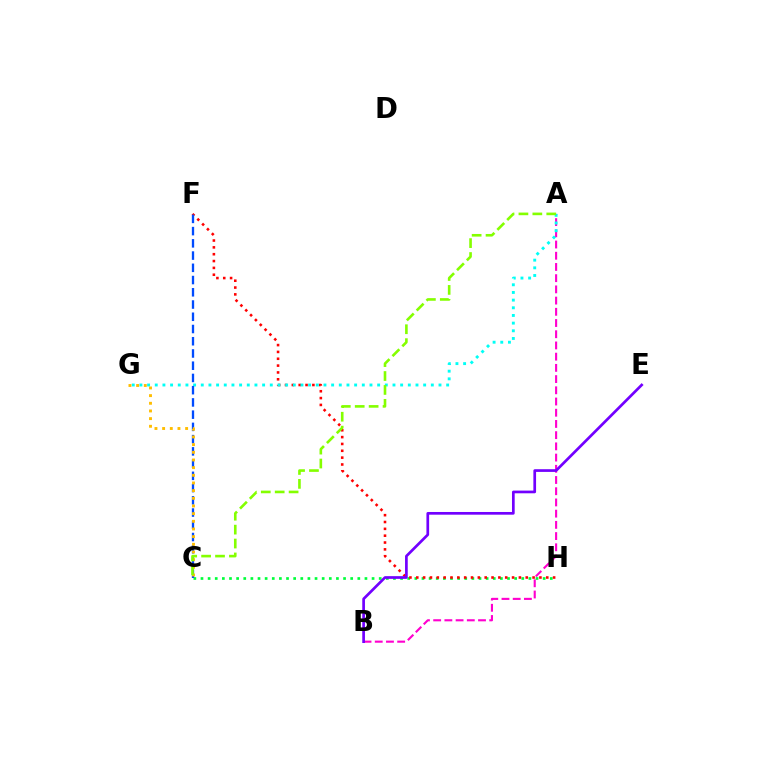{('C', 'H'): [{'color': '#00ff39', 'line_style': 'dotted', 'thickness': 1.94}], ('F', 'H'): [{'color': '#ff0000', 'line_style': 'dotted', 'thickness': 1.86}], ('A', 'B'): [{'color': '#ff00cf', 'line_style': 'dashed', 'thickness': 1.52}], ('A', 'G'): [{'color': '#00fff6', 'line_style': 'dotted', 'thickness': 2.08}], ('C', 'F'): [{'color': '#004bff', 'line_style': 'dashed', 'thickness': 1.66}], ('B', 'E'): [{'color': '#7200ff', 'line_style': 'solid', 'thickness': 1.94}], ('C', 'G'): [{'color': '#ffbd00', 'line_style': 'dotted', 'thickness': 2.08}], ('A', 'C'): [{'color': '#84ff00', 'line_style': 'dashed', 'thickness': 1.89}]}